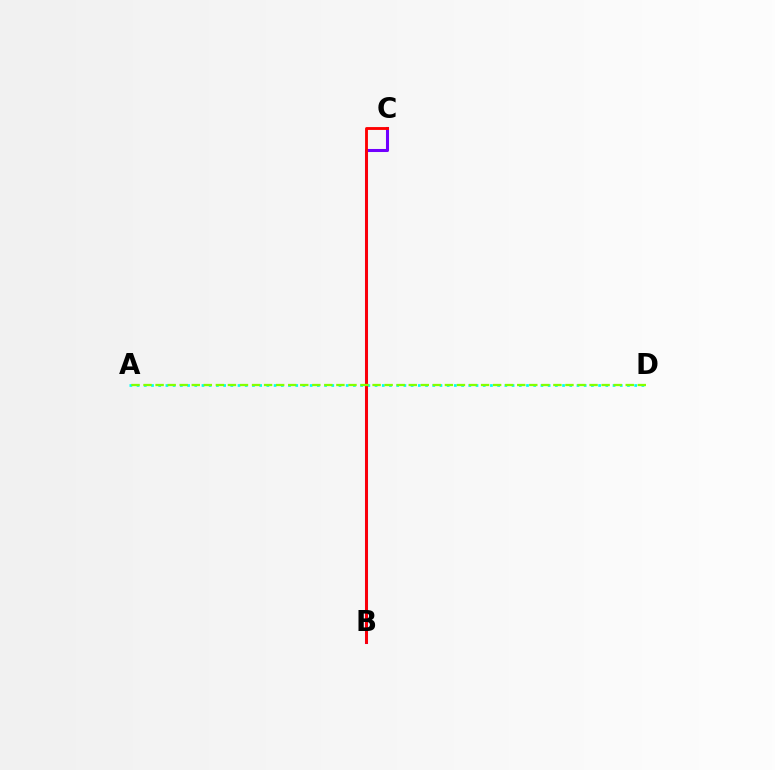{('A', 'D'): [{'color': '#00fff6', 'line_style': 'dotted', 'thickness': 1.96}, {'color': '#84ff00', 'line_style': 'dashed', 'thickness': 1.64}], ('B', 'C'): [{'color': '#7200ff', 'line_style': 'solid', 'thickness': 2.2}, {'color': '#ff0000', 'line_style': 'solid', 'thickness': 2.06}]}